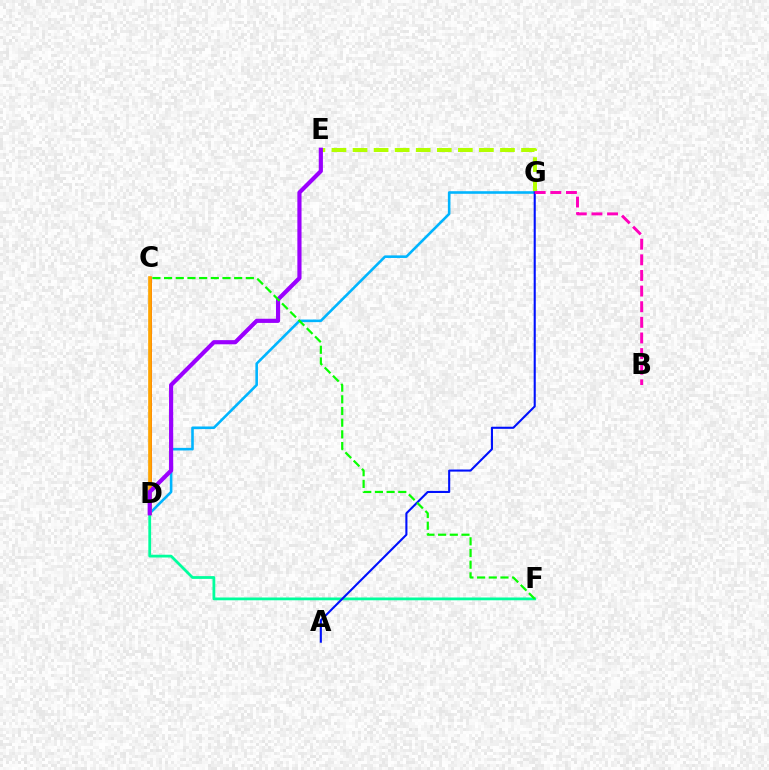{('E', 'G'): [{'color': '#b3ff00', 'line_style': 'dashed', 'thickness': 2.86}], ('C', 'D'): [{'color': '#ff0000', 'line_style': 'solid', 'thickness': 1.94}, {'color': '#ffa500', 'line_style': 'solid', 'thickness': 2.64}], ('D', 'G'): [{'color': '#00b5ff', 'line_style': 'solid', 'thickness': 1.87}], ('D', 'F'): [{'color': '#00ff9d', 'line_style': 'solid', 'thickness': 2.0}], ('A', 'G'): [{'color': '#0010ff', 'line_style': 'solid', 'thickness': 1.51}], ('B', 'G'): [{'color': '#ff00bd', 'line_style': 'dashed', 'thickness': 2.12}], ('D', 'E'): [{'color': '#9b00ff', 'line_style': 'solid', 'thickness': 3.0}], ('C', 'F'): [{'color': '#08ff00', 'line_style': 'dashed', 'thickness': 1.59}]}